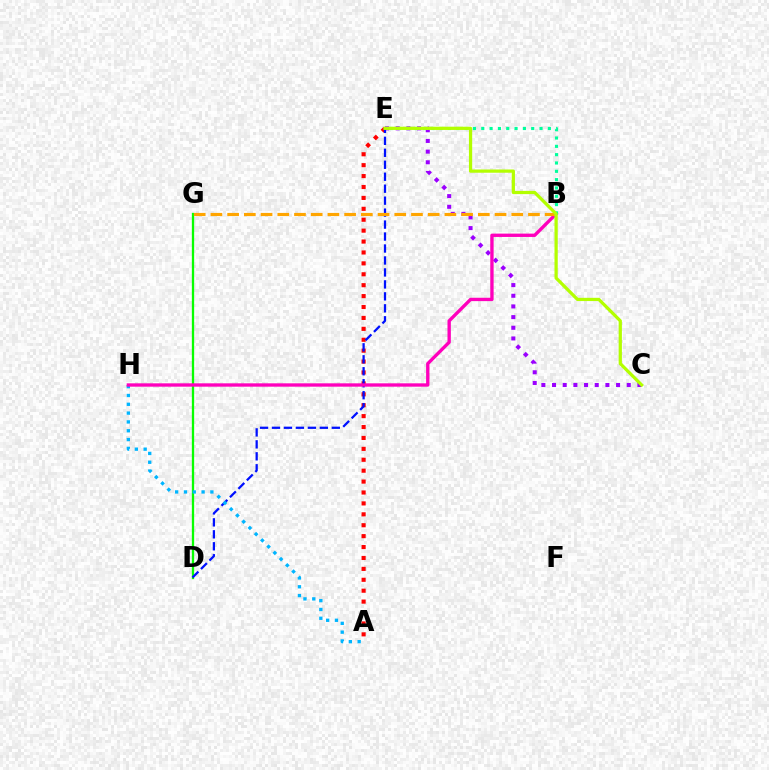{('D', 'G'): [{'color': '#08ff00', 'line_style': 'solid', 'thickness': 1.66}], ('C', 'E'): [{'color': '#9b00ff', 'line_style': 'dotted', 'thickness': 2.9}, {'color': '#b3ff00', 'line_style': 'solid', 'thickness': 2.33}], ('A', 'E'): [{'color': '#ff0000', 'line_style': 'dotted', 'thickness': 2.96}], ('D', 'E'): [{'color': '#0010ff', 'line_style': 'dashed', 'thickness': 1.63}], ('A', 'H'): [{'color': '#00b5ff', 'line_style': 'dotted', 'thickness': 2.4}], ('B', 'H'): [{'color': '#ff00bd', 'line_style': 'solid', 'thickness': 2.41}], ('B', 'G'): [{'color': '#ffa500', 'line_style': 'dashed', 'thickness': 2.27}], ('B', 'E'): [{'color': '#00ff9d', 'line_style': 'dotted', 'thickness': 2.26}]}